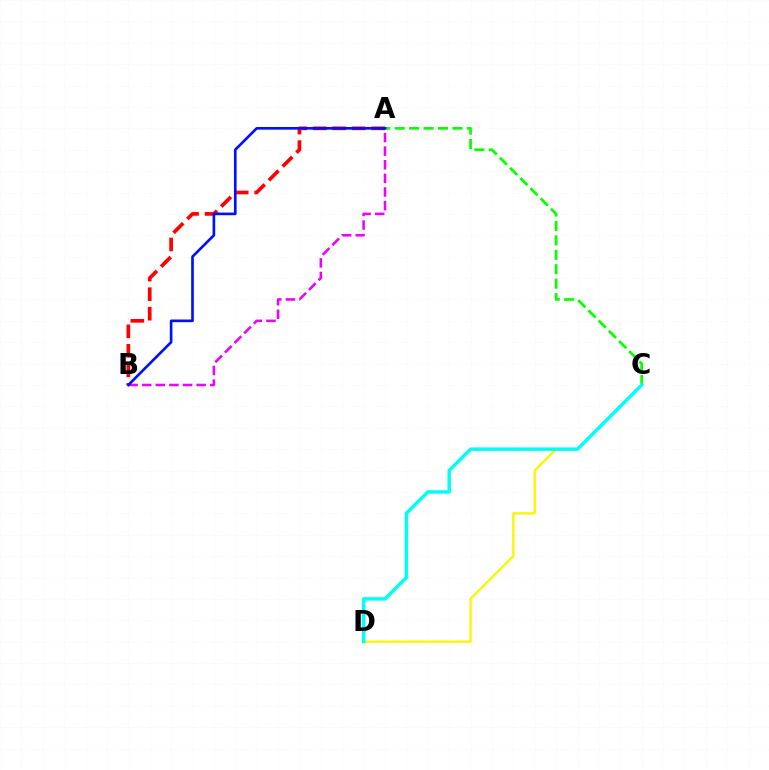{('A', 'B'): [{'color': '#ff0000', 'line_style': 'dashed', 'thickness': 2.65}, {'color': '#ee00ff', 'line_style': 'dashed', 'thickness': 1.85}, {'color': '#0010ff', 'line_style': 'solid', 'thickness': 1.91}], ('C', 'D'): [{'color': '#fcf500', 'line_style': 'solid', 'thickness': 1.68}, {'color': '#00fff6', 'line_style': 'solid', 'thickness': 2.5}], ('A', 'C'): [{'color': '#08ff00', 'line_style': 'dashed', 'thickness': 1.96}]}